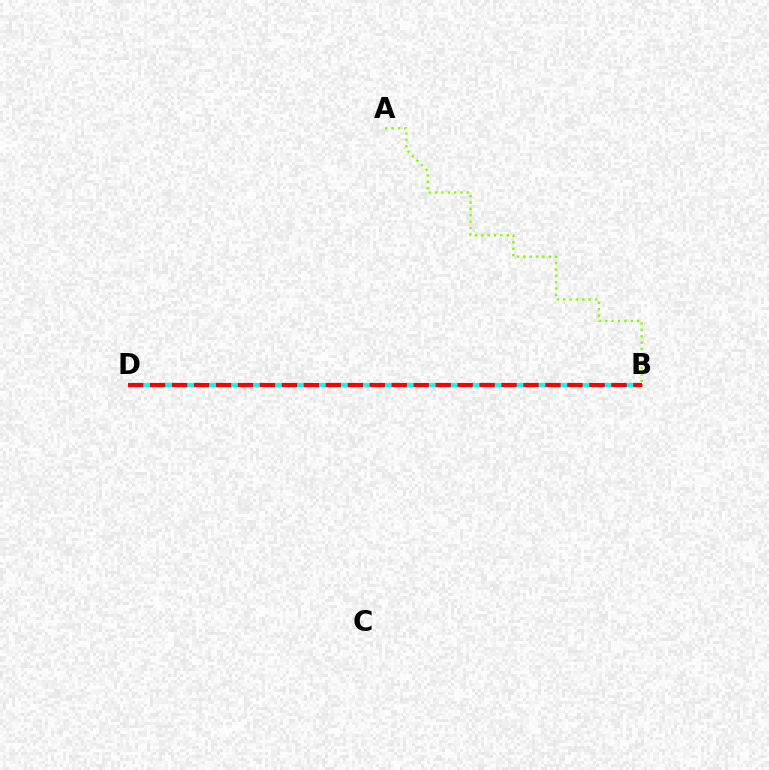{('B', 'D'): [{'color': '#7200ff', 'line_style': 'dotted', 'thickness': 1.95}, {'color': '#00fff6', 'line_style': 'dashed', 'thickness': 3.0}, {'color': '#ff0000', 'line_style': 'dashed', 'thickness': 2.98}], ('A', 'B'): [{'color': '#84ff00', 'line_style': 'dotted', 'thickness': 1.73}]}